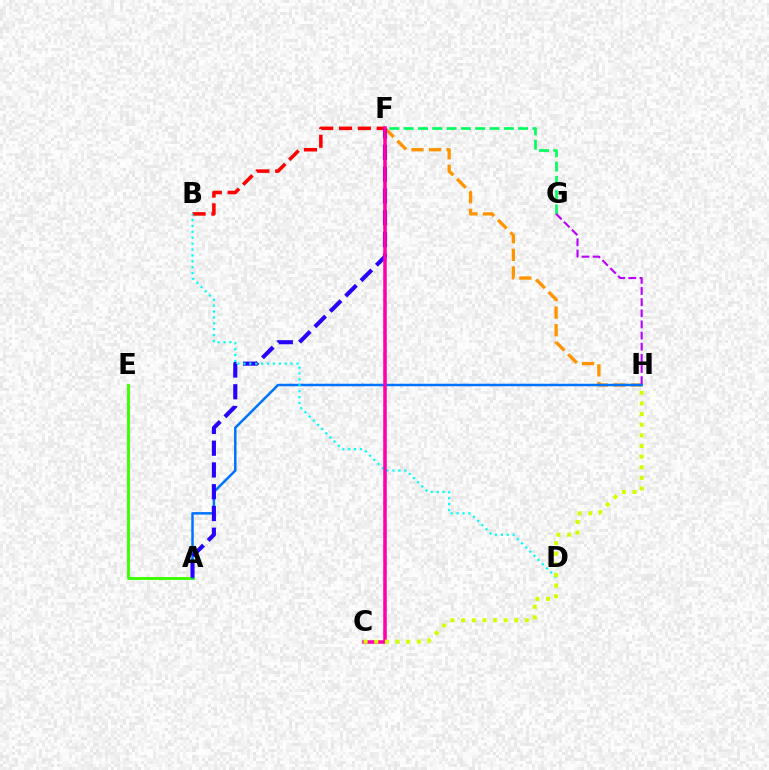{('A', 'E'): [{'color': '#3dff00', 'line_style': 'solid', 'thickness': 2.09}], ('F', 'G'): [{'color': '#00ff5c', 'line_style': 'dashed', 'thickness': 1.94}], ('F', 'H'): [{'color': '#ff9400', 'line_style': 'dashed', 'thickness': 2.39}], ('A', 'H'): [{'color': '#0074ff', 'line_style': 'solid', 'thickness': 1.81}], ('B', 'F'): [{'color': '#ff0000', 'line_style': 'dashed', 'thickness': 2.56}], ('A', 'F'): [{'color': '#2500ff', 'line_style': 'dashed', 'thickness': 2.96}], ('B', 'D'): [{'color': '#00fff6', 'line_style': 'dotted', 'thickness': 1.6}], ('G', 'H'): [{'color': '#b900ff', 'line_style': 'dashed', 'thickness': 1.51}], ('C', 'F'): [{'color': '#ff00ac', 'line_style': 'solid', 'thickness': 2.55}], ('C', 'H'): [{'color': '#d1ff00', 'line_style': 'dotted', 'thickness': 2.89}]}